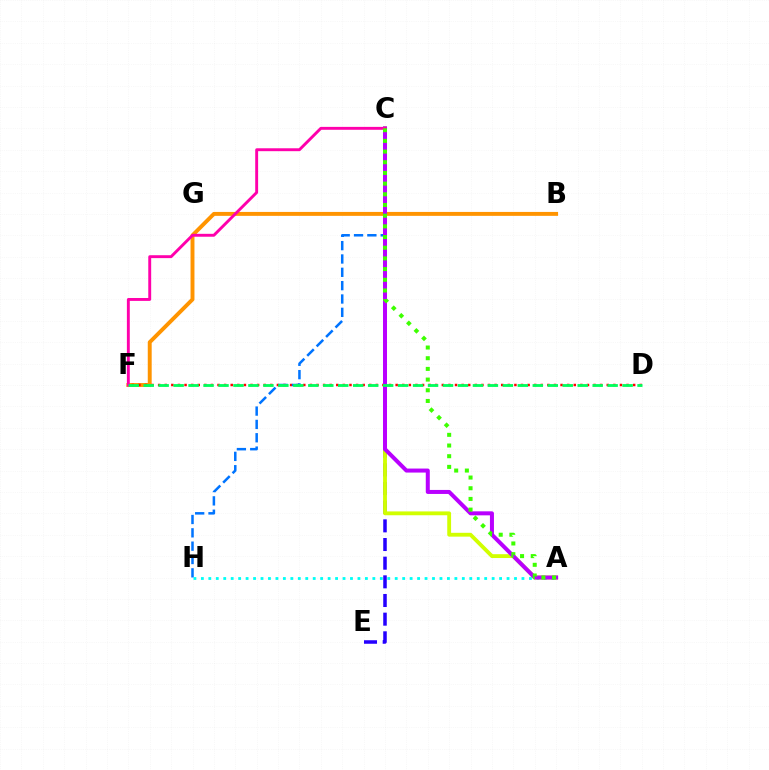{('B', 'F'): [{'color': '#ff9400', 'line_style': 'solid', 'thickness': 2.82}], ('D', 'F'): [{'color': '#ff0000', 'line_style': 'dotted', 'thickness': 1.79}, {'color': '#00ff5c', 'line_style': 'dashed', 'thickness': 2.03}], ('C', 'H'): [{'color': '#0074ff', 'line_style': 'dashed', 'thickness': 1.81}], ('C', 'E'): [{'color': '#2500ff', 'line_style': 'dashed', 'thickness': 2.54}], ('A', 'H'): [{'color': '#00fff6', 'line_style': 'dotted', 'thickness': 2.03}], ('A', 'C'): [{'color': '#d1ff00', 'line_style': 'solid', 'thickness': 2.76}, {'color': '#b900ff', 'line_style': 'solid', 'thickness': 2.89}, {'color': '#3dff00', 'line_style': 'dotted', 'thickness': 2.9}], ('C', 'F'): [{'color': '#ff00ac', 'line_style': 'solid', 'thickness': 2.09}]}